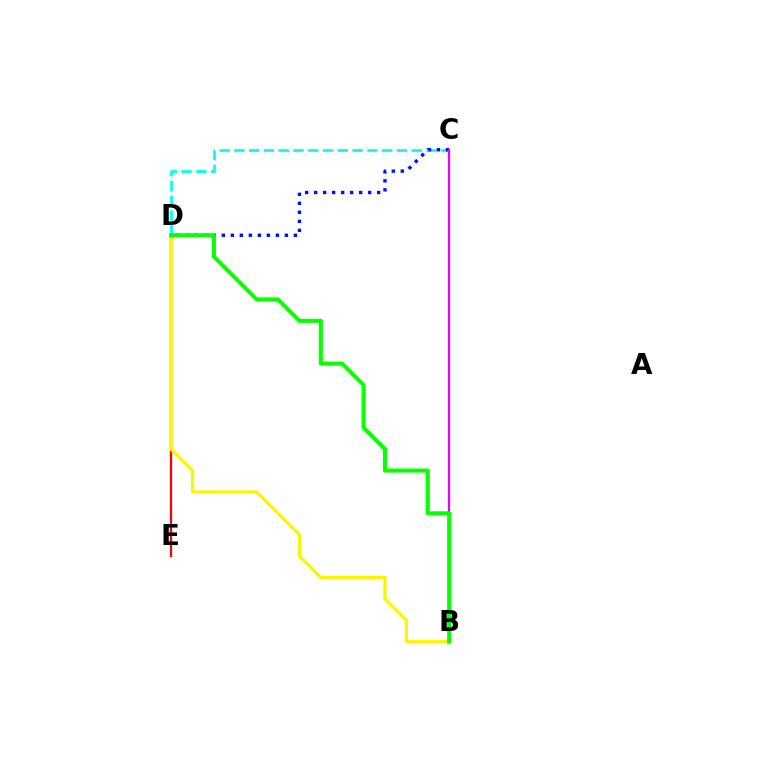{('C', 'D'): [{'color': '#00fff6', 'line_style': 'dashed', 'thickness': 2.01}, {'color': '#0010ff', 'line_style': 'dotted', 'thickness': 2.45}], ('D', 'E'): [{'color': '#ff0000', 'line_style': 'solid', 'thickness': 1.63}], ('B', 'C'): [{'color': '#ee00ff', 'line_style': 'solid', 'thickness': 1.61}], ('B', 'D'): [{'color': '#fcf500', 'line_style': 'solid', 'thickness': 2.31}, {'color': '#08ff00', 'line_style': 'solid', 'thickness': 2.92}]}